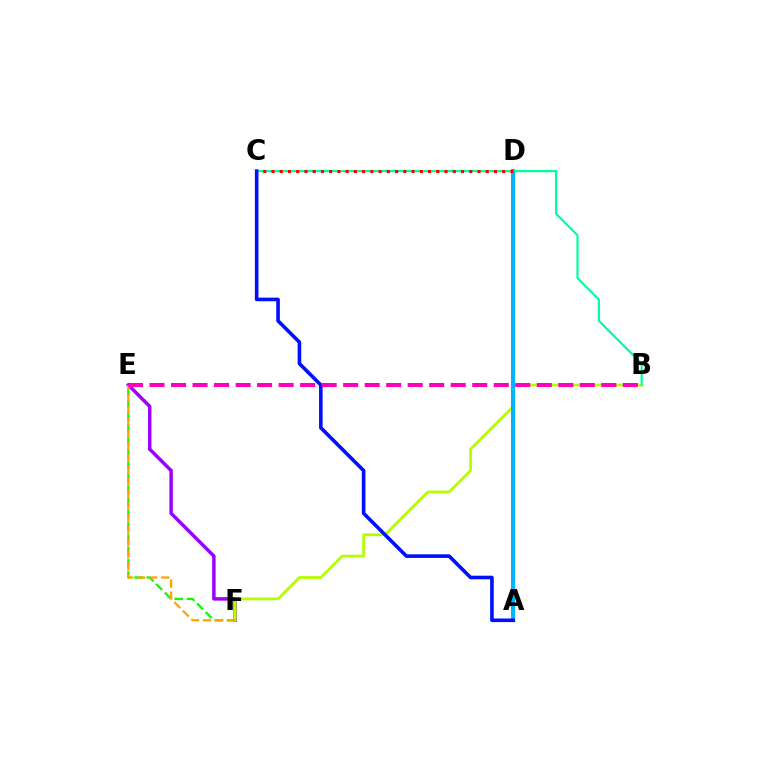{('E', 'F'): [{'color': '#08ff00', 'line_style': 'dashed', 'thickness': 1.66}, {'color': '#9b00ff', 'line_style': 'solid', 'thickness': 2.49}, {'color': '#ffa500', 'line_style': 'dashed', 'thickness': 1.63}], ('B', 'F'): [{'color': '#b3ff00', 'line_style': 'solid', 'thickness': 2.0}], ('A', 'D'): [{'color': '#00b5ff', 'line_style': 'solid', 'thickness': 2.91}], ('B', 'C'): [{'color': '#00ff9d', 'line_style': 'solid', 'thickness': 1.57}], ('C', 'D'): [{'color': '#ff0000', 'line_style': 'dotted', 'thickness': 2.24}], ('A', 'C'): [{'color': '#0010ff', 'line_style': 'solid', 'thickness': 2.6}], ('B', 'E'): [{'color': '#ff00bd', 'line_style': 'dashed', 'thickness': 2.92}]}